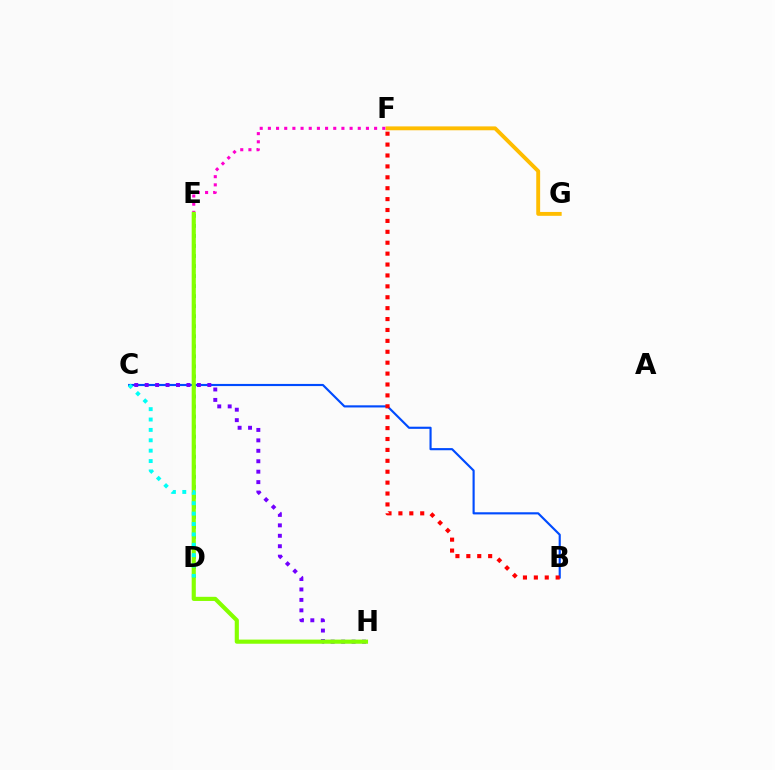{('D', 'E'): [{'color': '#00ff39', 'line_style': 'dotted', 'thickness': 2.73}], ('B', 'C'): [{'color': '#004bff', 'line_style': 'solid', 'thickness': 1.55}], ('F', 'G'): [{'color': '#ffbd00', 'line_style': 'solid', 'thickness': 2.79}], ('C', 'H'): [{'color': '#7200ff', 'line_style': 'dotted', 'thickness': 2.84}], ('E', 'F'): [{'color': '#ff00cf', 'line_style': 'dotted', 'thickness': 2.22}], ('B', 'F'): [{'color': '#ff0000', 'line_style': 'dotted', 'thickness': 2.96}], ('E', 'H'): [{'color': '#84ff00', 'line_style': 'solid', 'thickness': 2.98}], ('C', 'D'): [{'color': '#00fff6', 'line_style': 'dotted', 'thickness': 2.82}]}